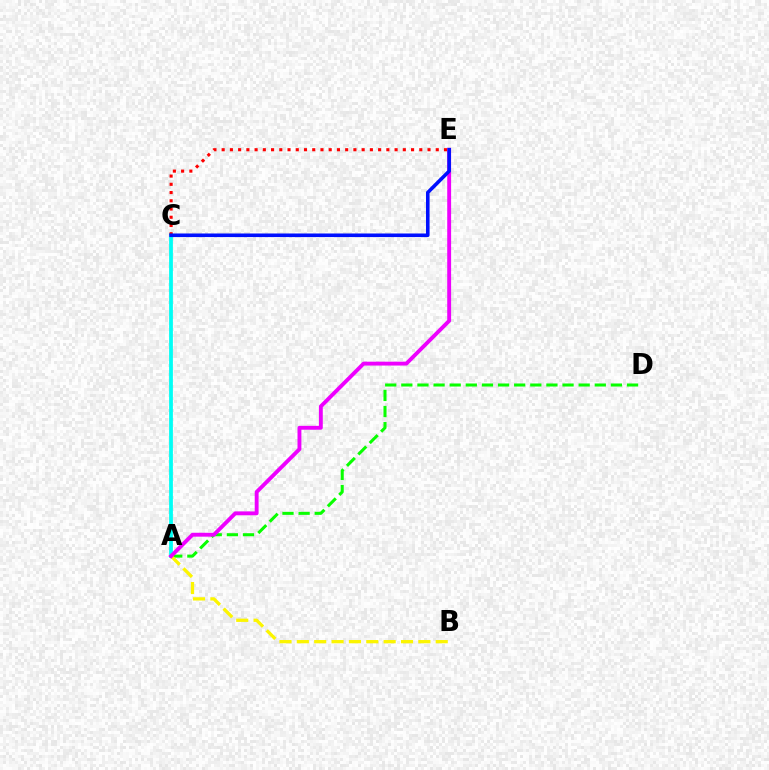{('A', 'D'): [{'color': '#08ff00', 'line_style': 'dashed', 'thickness': 2.19}], ('A', 'C'): [{'color': '#00fff6', 'line_style': 'solid', 'thickness': 2.72}], ('C', 'E'): [{'color': '#ff0000', 'line_style': 'dotted', 'thickness': 2.24}, {'color': '#0010ff', 'line_style': 'solid', 'thickness': 2.58}], ('A', 'B'): [{'color': '#fcf500', 'line_style': 'dashed', 'thickness': 2.36}], ('A', 'E'): [{'color': '#ee00ff', 'line_style': 'solid', 'thickness': 2.79}]}